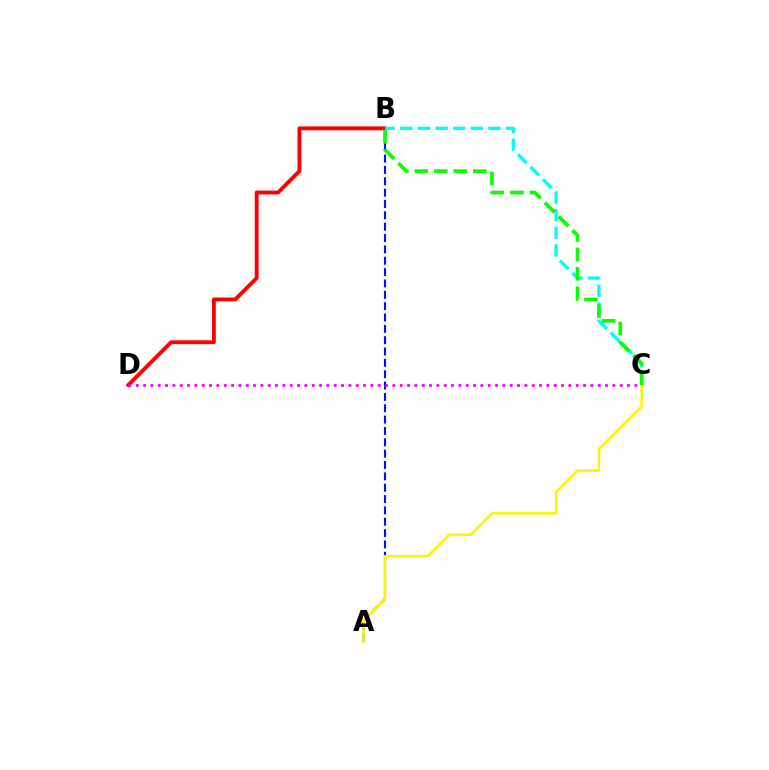{('B', 'D'): [{'color': '#ff0000', 'line_style': 'solid', 'thickness': 2.78}], ('B', 'C'): [{'color': '#00fff6', 'line_style': 'dashed', 'thickness': 2.4}, {'color': '#08ff00', 'line_style': 'dashed', 'thickness': 2.65}], ('A', 'B'): [{'color': '#0010ff', 'line_style': 'dashed', 'thickness': 1.54}], ('C', 'D'): [{'color': '#ee00ff', 'line_style': 'dotted', 'thickness': 1.99}], ('A', 'C'): [{'color': '#fcf500', 'line_style': 'solid', 'thickness': 1.79}]}